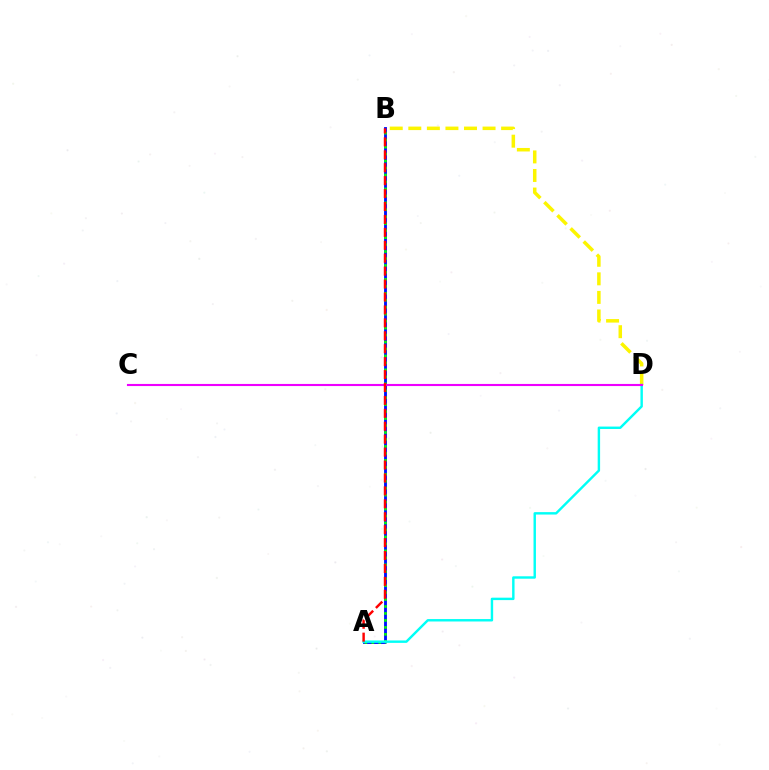{('A', 'B'): [{'color': '#0010ff', 'line_style': 'solid', 'thickness': 2.06}, {'color': '#08ff00', 'line_style': 'dotted', 'thickness': 1.89}, {'color': '#ff0000', 'line_style': 'dashed', 'thickness': 1.76}], ('B', 'D'): [{'color': '#fcf500', 'line_style': 'dashed', 'thickness': 2.52}], ('A', 'D'): [{'color': '#00fff6', 'line_style': 'solid', 'thickness': 1.75}], ('C', 'D'): [{'color': '#ee00ff', 'line_style': 'solid', 'thickness': 1.52}]}